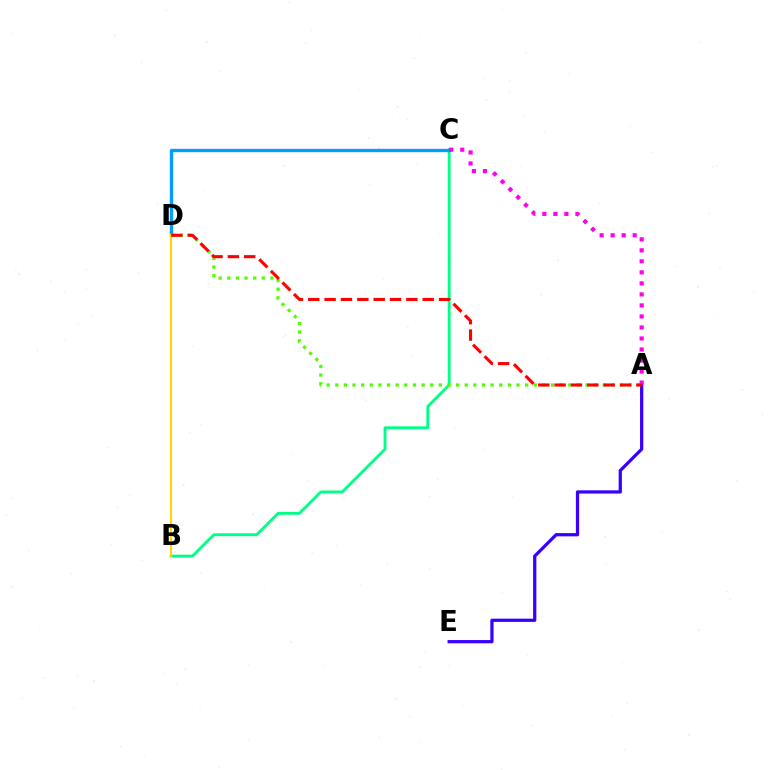{('A', 'E'): [{'color': '#3700ff', 'line_style': 'solid', 'thickness': 2.33}], ('B', 'C'): [{'color': '#00ff86', 'line_style': 'solid', 'thickness': 2.06}], ('C', 'D'): [{'color': '#009eff', 'line_style': 'solid', 'thickness': 2.42}], ('A', 'C'): [{'color': '#ff00ed', 'line_style': 'dotted', 'thickness': 2.99}], ('B', 'D'): [{'color': '#ffd500', 'line_style': 'solid', 'thickness': 1.52}], ('A', 'D'): [{'color': '#4fff00', 'line_style': 'dotted', 'thickness': 2.34}, {'color': '#ff0000', 'line_style': 'dashed', 'thickness': 2.22}]}